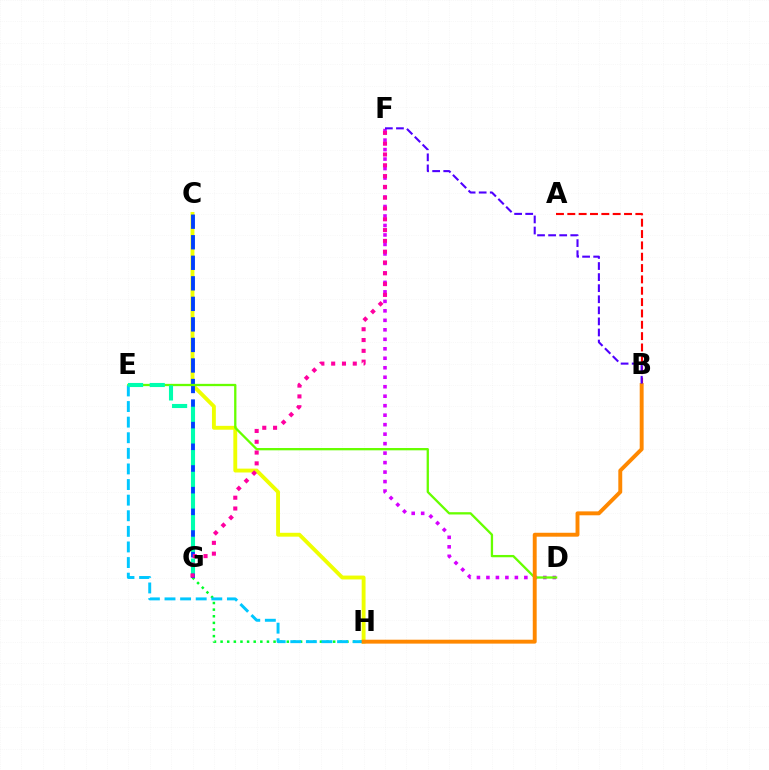{('C', 'H'): [{'color': '#eeff00', 'line_style': 'solid', 'thickness': 2.79}], ('G', 'H'): [{'color': '#00ff27', 'line_style': 'dotted', 'thickness': 1.8}], ('D', 'F'): [{'color': '#d600ff', 'line_style': 'dotted', 'thickness': 2.58}], ('C', 'G'): [{'color': '#003fff', 'line_style': 'dashed', 'thickness': 2.79}], ('D', 'E'): [{'color': '#66ff00', 'line_style': 'solid', 'thickness': 1.65}], ('E', 'H'): [{'color': '#00c7ff', 'line_style': 'dashed', 'thickness': 2.12}], ('A', 'B'): [{'color': '#ff0000', 'line_style': 'dashed', 'thickness': 1.54}], ('B', 'H'): [{'color': '#ff8800', 'line_style': 'solid', 'thickness': 2.82}], ('E', 'G'): [{'color': '#00ffaf', 'line_style': 'dashed', 'thickness': 2.95}], ('F', 'G'): [{'color': '#ff00a0', 'line_style': 'dotted', 'thickness': 2.93}], ('B', 'F'): [{'color': '#4f00ff', 'line_style': 'dashed', 'thickness': 1.5}]}